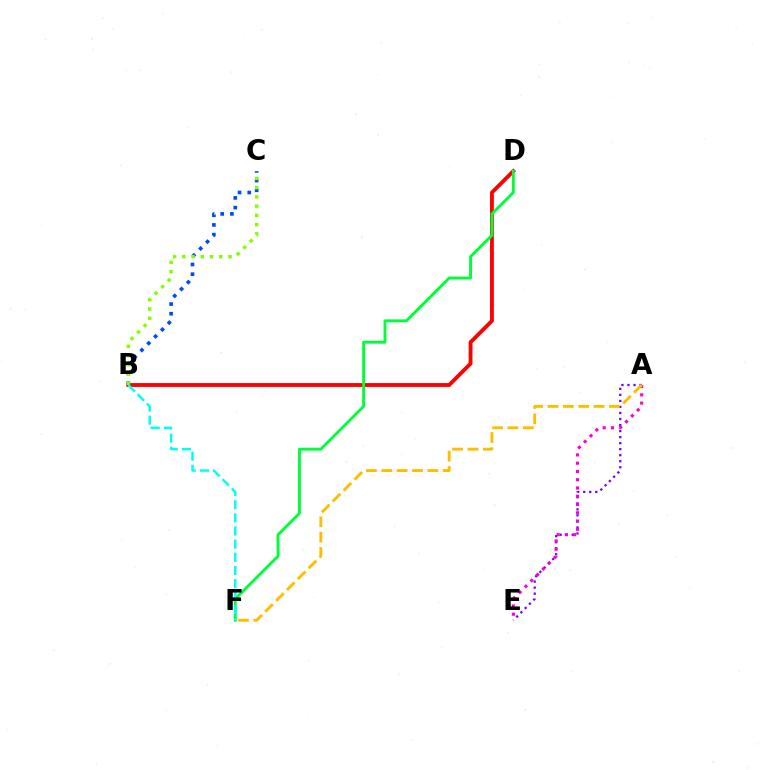{('A', 'E'): [{'color': '#7200ff', 'line_style': 'dotted', 'thickness': 1.64}, {'color': '#ff00cf', 'line_style': 'dotted', 'thickness': 2.25}], ('B', 'D'): [{'color': '#ff0000', 'line_style': 'solid', 'thickness': 2.76}], ('B', 'C'): [{'color': '#004bff', 'line_style': 'dotted', 'thickness': 2.63}, {'color': '#84ff00', 'line_style': 'dotted', 'thickness': 2.51}], ('D', 'F'): [{'color': '#00ff39', 'line_style': 'solid', 'thickness': 2.09}], ('B', 'F'): [{'color': '#00fff6', 'line_style': 'dashed', 'thickness': 1.78}], ('A', 'F'): [{'color': '#ffbd00', 'line_style': 'dashed', 'thickness': 2.09}]}